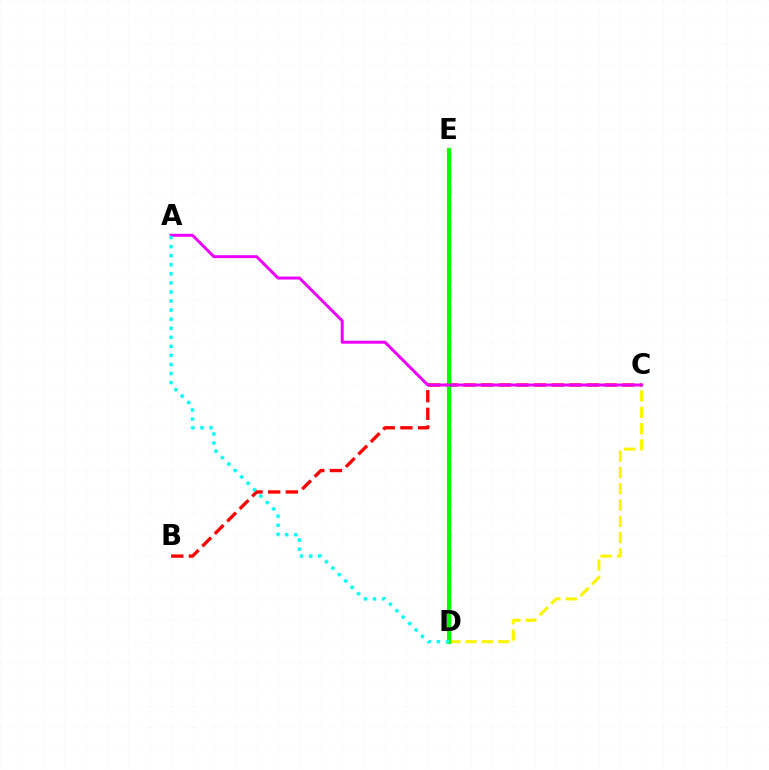{('D', 'E'): [{'color': '#0010ff', 'line_style': 'dashed', 'thickness': 2.35}, {'color': '#08ff00', 'line_style': 'solid', 'thickness': 2.97}], ('C', 'D'): [{'color': '#fcf500', 'line_style': 'dashed', 'thickness': 2.21}], ('B', 'C'): [{'color': '#ff0000', 'line_style': 'dashed', 'thickness': 2.4}], ('A', 'C'): [{'color': '#ee00ff', 'line_style': 'solid', 'thickness': 2.14}], ('A', 'D'): [{'color': '#00fff6', 'line_style': 'dotted', 'thickness': 2.46}]}